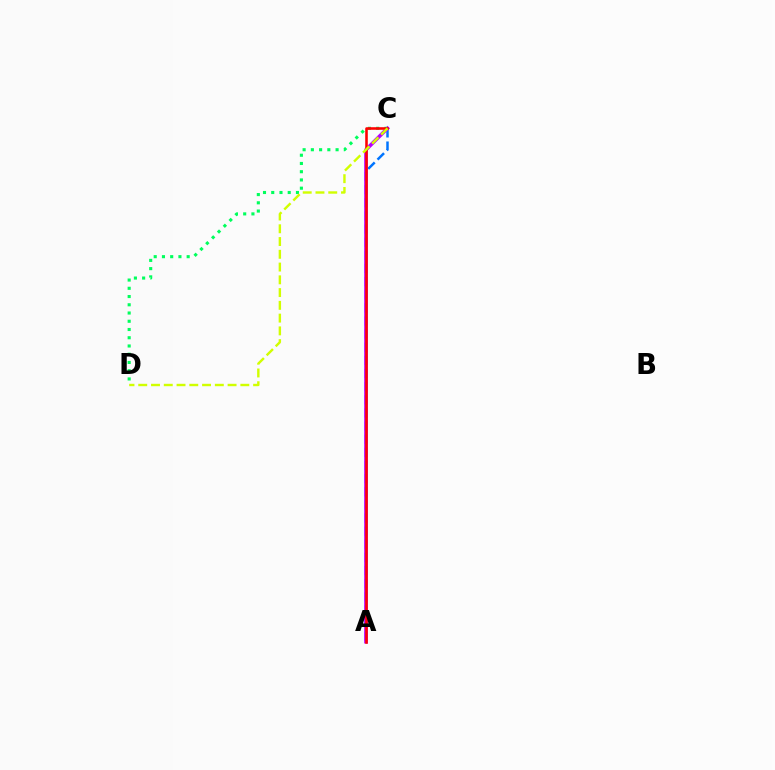{('A', 'C'): [{'color': '#0074ff', 'line_style': 'dashed', 'thickness': 1.78}, {'color': '#b900ff', 'line_style': 'solid', 'thickness': 2.59}, {'color': '#ff0000', 'line_style': 'solid', 'thickness': 1.85}], ('C', 'D'): [{'color': '#00ff5c', 'line_style': 'dotted', 'thickness': 2.24}, {'color': '#d1ff00', 'line_style': 'dashed', 'thickness': 1.73}]}